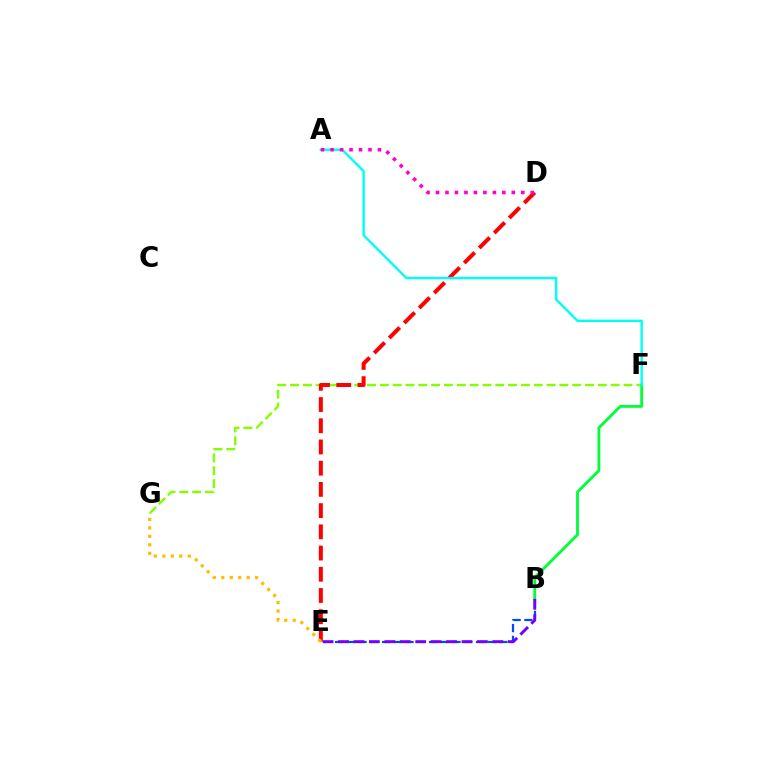{('B', 'E'): [{'color': '#004bff', 'line_style': 'dashed', 'thickness': 1.59}, {'color': '#7200ff', 'line_style': 'dashed', 'thickness': 2.1}], ('F', 'G'): [{'color': '#84ff00', 'line_style': 'dashed', 'thickness': 1.74}], ('B', 'F'): [{'color': '#00ff39', 'line_style': 'solid', 'thickness': 2.05}], ('D', 'E'): [{'color': '#ff0000', 'line_style': 'dashed', 'thickness': 2.88}], ('A', 'F'): [{'color': '#00fff6', 'line_style': 'solid', 'thickness': 1.74}], ('A', 'D'): [{'color': '#ff00cf', 'line_style': 'dotted', 'thickness': 2.57}], ('E', 'G'): [{'color': '#ffbd00', 'line_style': 'dotted', 'thickness': 2.3}]}